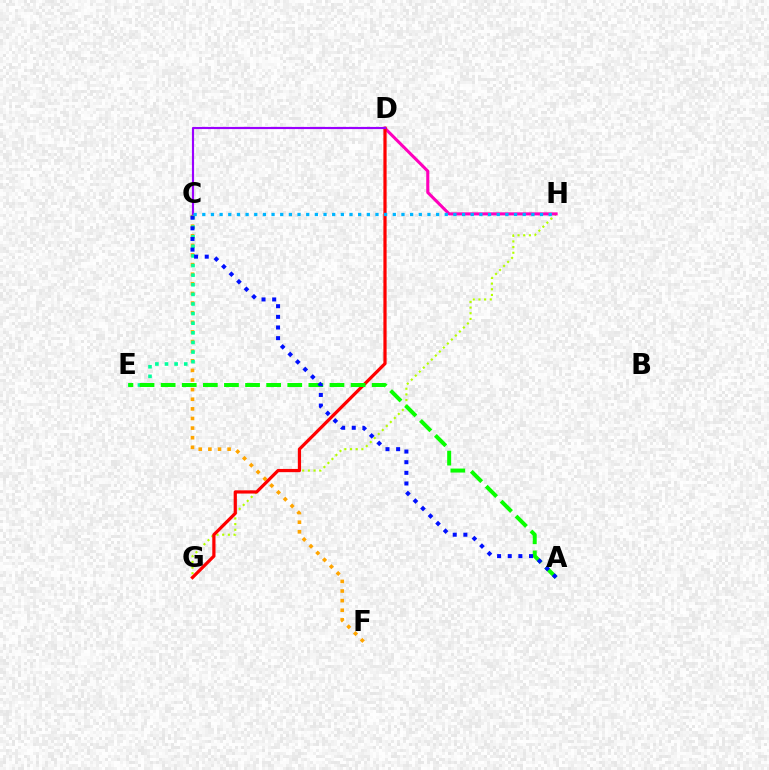{('G', 'H'): [{'color': '#b3ff00', 'line_style': 'dotted', 'thickness': 1.54}], ('C', 'F'): [{'color': '#ffa500', 'line_style': 'dotted', 'thickness': 2.61}], ('D', 'H'): [{'color': '#ff00bd', 'line_style': 'solid', 'thickness': 2.21}], ('D', 'G'): [{'color': '#ff0000', 'line_style': 'solid', 'thickness': 2.32}], ('C', 'E'): [{'color': '#00ff9d', 'line_style': 'dotted', 'thickness': 2.61}], ('C', 'D'): [{'color': '#9b00ff', 'line_style': 'solid', 'thickness': 1.55}], ('A', 'E'): [{'color': '#08ff00', 'line_style': 'dashed', 'thickness': 2.87}], ('A', 'C'): [{'color': '#0010ff', 'line_style': 'dotted', 'thickness': 2.89}], ('C', 'H'): [{'color': '#00b5ff', 'line_style': 'dotted', 'thickness': 2.35}]}